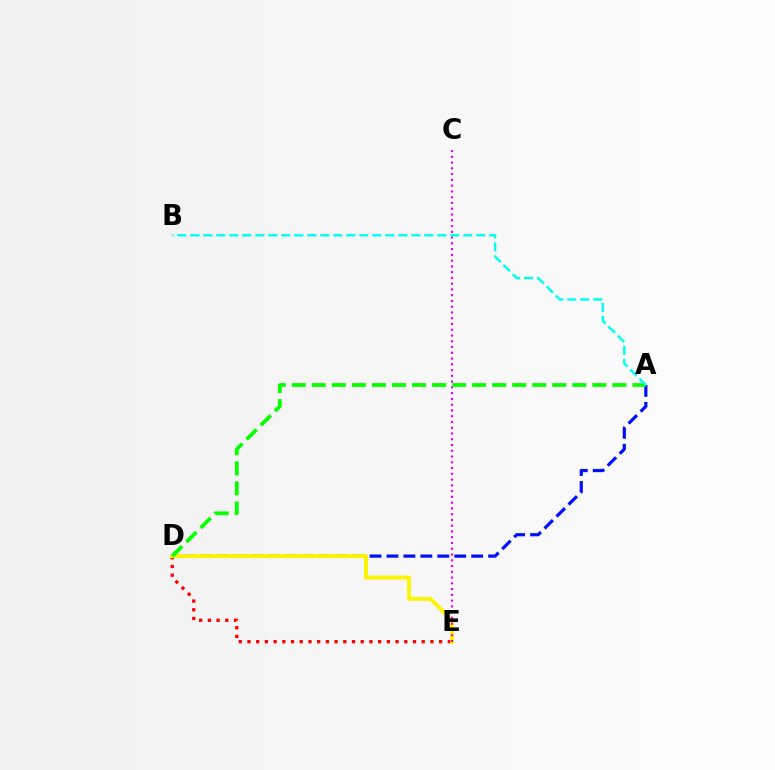{('D', 'E'): [{'color': '#ff0000', 'line_style': 'dotted', 'thickness': 2.37}, {'color': '#fcf500', 'line_style': 'solid', 'thickness': 2.81}], ('A', 'D'): [{'color': '#0010ff', 'line_style': 'dashed', 'thickness': 2.3}, {'color': '#08ff00', 'line_style': 'dashed', 'thickness': 2.72}], ('C', 'E'): [{'color': '#ee00ff', 'line_style': 'dotted', 'thickness': 1.57}], ('A', 'B'): [{'color': '#00fff6', 'line_style': 'dashed', 'thickness': 1.77}]}